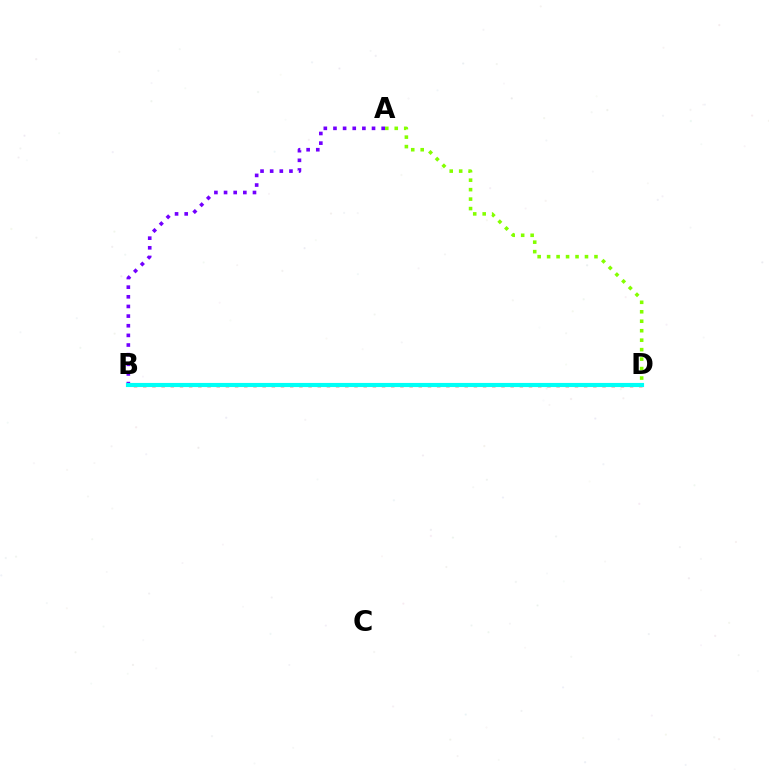{('A', 'D'): [{'color': '#84ff00', 'line_style': 'dotted', 'thickness': 2.57}], ('A', 'B'): [{'color': '#7200ff', 'line_style': 'dotted', 'thickness': 2.62}], ('B', 'D'): [{'color': '#ff0000', 'line_style': 'dotted', 'thickness': 2.5}, {'color': '#00fff6', 'line_style': 'solid', 'thickness': 2.98}]}